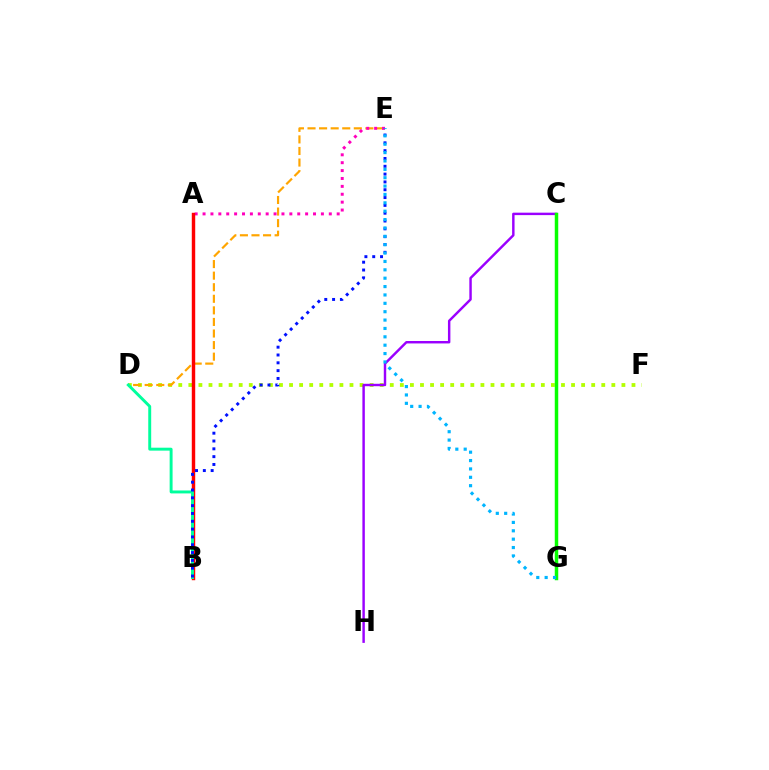{('D', 'F'): [{'color': '#b3ff00', 'line_style': 'dotted', 'thickness': 2.74}], ('D', 'E'): [{'color': '#ffa500', 'line_style': 'dashed', 'thickness': 1.57}], ('C', 'H'): [{'color': '#9b00ff', 'line_style': 'solid', 'thickness': 1.76}], ('A', 'E'): [{'color': '#ff00bd', 'line_style': 'dotted', 'thickness': 2.14}], ('C', 'G'): [{'color': '#08ff00', 'line_style': 'solid', 'thickness': 2.51}], ('A', 'B'): [{'color': '#ff0000', 'line_style': 'solid', 'thickness': 2.47}], ('B', 'D'): [{'color': '#00ff9d', 'line_style': 'solid', 'thickness': 2.11}], ('B', 'E'): [{'color': '#0010ff', 'line_style': 'dotted', 'thickness': 2.12}], ('E', 'G'): [{'color': '#00b5ff', 'line_style': 'dotted', 'thickness': 2.28}]}